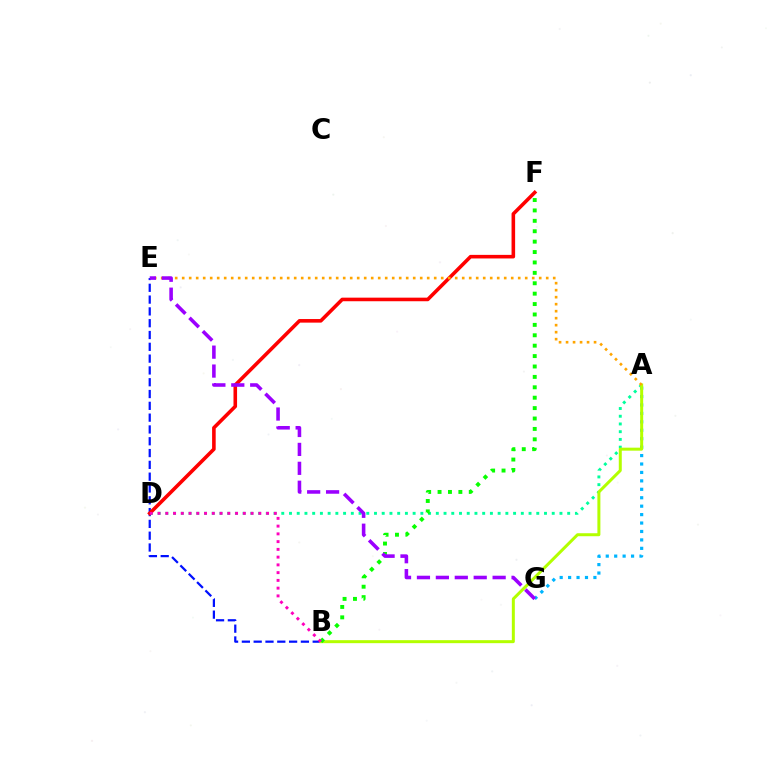{('A', 'G'): [{'color': '#00b5ff', 'line_style': 'dotted', 'thickness': 2.29}], ('B', 'E'): [{'color': '#0010ff', 'line_style': 'dashed', 'thickness': 1.6}], ('A', 'D'): [{'color': '#00ff9d', 'line_style': 'dotted', 'thickness': 2.1}], ('D', 'F'): [{'color': '#ff0000', 'line_style': 'solid', 'thickness': 2.58}], ('A', 'B'): [{'color': '#b3ff00', 'line_style': 'solid', 'thickness': 2.16}], ('A', 'E'): [{'color': '#ffa500', 'line_style': 'dotted', 'thickness': 1.9}], ('B', 'F'): [{'color': '#08ff00', 'line_style': 'dotted', 'thickness': 2.83}], ('E', 'G'): [{'color': '#9b00ff', 'line_style': 'dashed', 'thickness': 2.57}], ('B', 'D'): [{'color': '#ff00bd', 'line_style': 'dotted', 'thickness': 2.11}]}